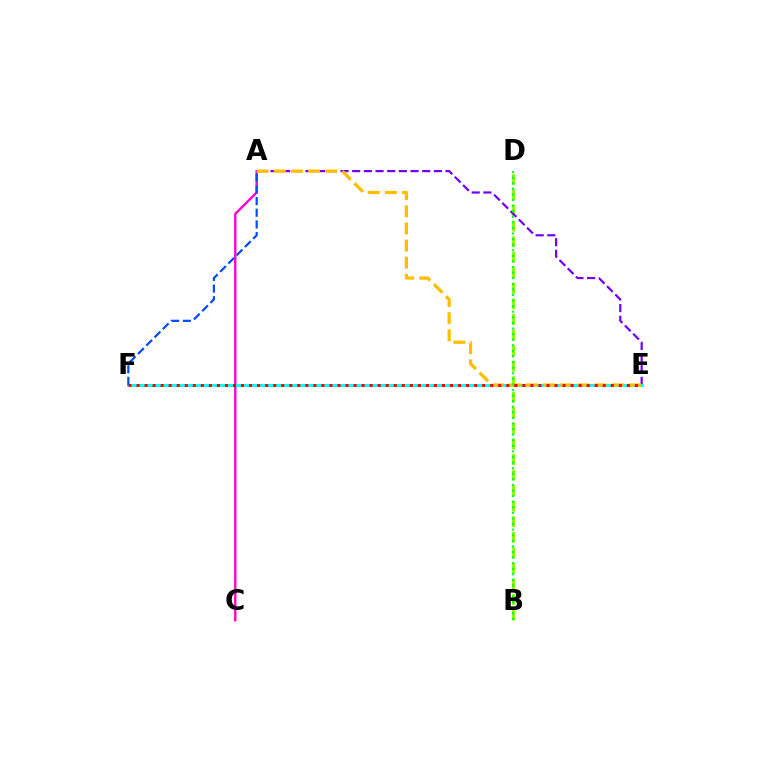{('B', 'D'): [{'color': '#84ff00', 'line_style': 'dashed', 'thickness': 2.11}, {'color': '#00ff39', 'line_style': 'dotted', 'thickness': 1.52}], ('A', 'E'): [{'color': '#7200ff', 'line_style': 'dashed', 'thickness': 1.59}, {'color': '#ffbd00', 'line_style': 'dashed', 'thickness': 2.33}], ('A', 'C'): [{'color': '#ff00cf', 'line_style': 'solid', 'thickness': 1.7}], ('E', 'F'): [{'color': '#00fff6', 'line_style': 'solid', 'thickness': 2.1}, {'color': '#ff0000', 'line_style': 'dotted', 'thickness': 2.18}], ('A', 'F'): [{'color': '#004bff', 'line_style': 'dashed', 'thickness': 1.59}]}